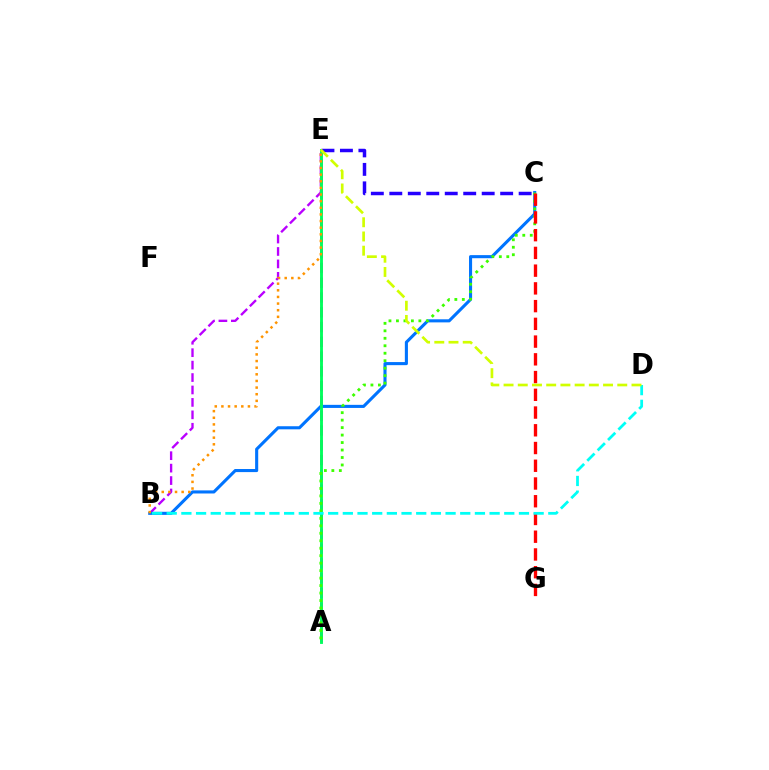{('B', 'E'): [{'color': '#b900ff', 'line_style': 'dashed', 'thickness': 1.69}, {'color': '#ff9400', 'line_style': 'dotted', 'thickness': 1.8}], ('A', 'E'): [{'color': '#ff00ac', 'line_style': 'dashed', 'thickness': 2.01}, {'color': '#00ff5c', 'line_style': 'solid', 'thickness': 2.07}], ('B', 'C'): [{'color': '#0074ff', 'line_style': 'solid', 'thickness': 2.22}], ('A', 'C'): [{'color': '#3dff00', 'line_style': 'dotted', 'thickness': 2.03}], ('C', 'G'): [{'color': '#ff0000', 'line_style': 'dashed', 'thickness': 2.41}], ('B', 'D'): [{'color': '#00fff6', 'line_style': 'dashed', 'thickness': 1.99}], ('C', 'E'): [{'color': '#2500ff', 'line_style': 'dashed', 'thickness': 2.51}], ('D', 'E'): [{'color': '#d1ff00', 'line_style': 'dashed', 'thickness': 1.93}]}